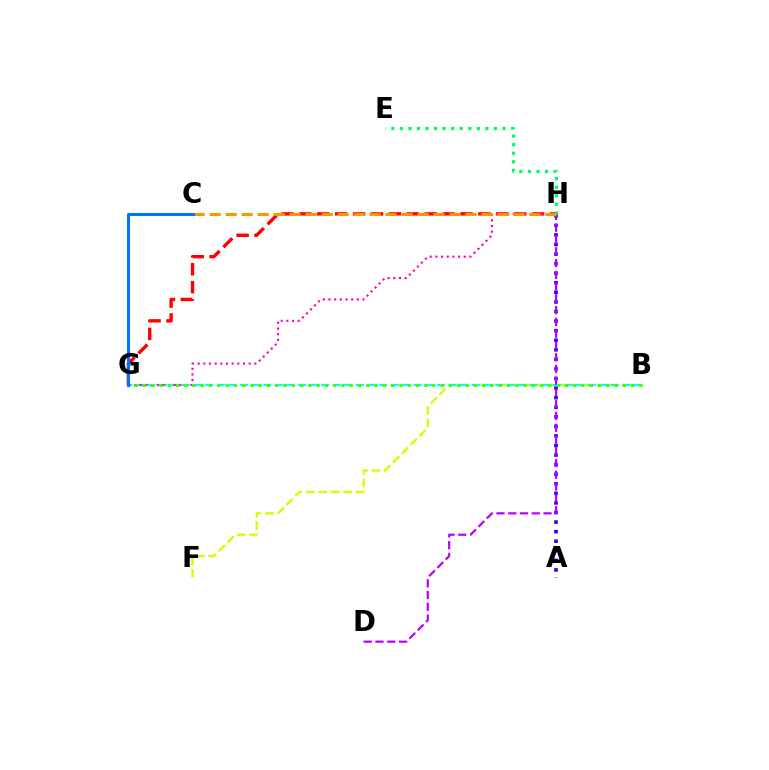{('B', 'F'): [{'color': '#d1ff00', 'line_style': 'dashed', 'thickness': 1.69}], ('A', 'H'): [{'color': '#2500ff', 'line_style': 'dotted', 'thickness': 2.6}], ('B', 'G'): [{'color': '#00fff6', 'line_style': 'dashed', 'thickness': 1.57}, {'color': '#3dff00', 'line_style': 'dotted', 'thickness': 2.25}], ('G', 'H'): [{'color': '#ff0000', 'line_style': 'dashed', 'thickness': 2.43}, {'color': '#ff00ac', 'line_style': 'dotted', 'thickness': 1.54}], ('D', 'H'): [{'color': '#b900ff', 'line_style': 'dashed', 'thickness': 1.6}], ('C', 'H'): [{'color': '#ff9400', 'line_style': 'dashed', 'thickness': 2.17}], ('C', 'G'): [{'color': '#0074ff', 'line_style': 'solid', 'thickness': 2.21}], ('E', 'H'): [{'color': '#00ff5c', 'line_style': 'dotted', 'thickness': 2.32}]}